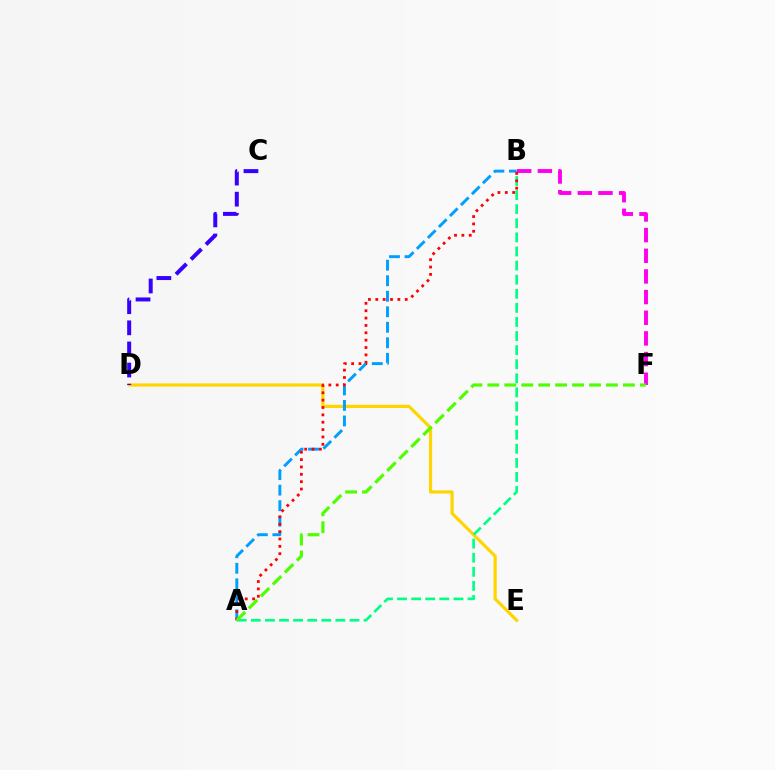{('D', 'E'): [{'color': '#ffd500', 'line_style': 'solid', 'thickness': 2.3}], ('A', 'B'): [{'color': '#00ff86', 'line_style': 'dashed', 'thickness': 1.91}, {'color': '#009eff', 'line_style': 'dashed', 'thickness': 2.11}, {'color': '#ff0000', 'line_style': 'dotted', 'thickness': 2.0}], ('B', 'F'): [{'color': '#ff00ed', 'line_style': 'dashed', 'thickness': 2.81}], ('C', 'D'): [{'color': '#3700ff', 'line_style': 'dashed', 'thickness': 2.87}], ('A', 'F'): [{'color': '#4fff00', 'line_style': 'dashed', 'thickness': 2.3}]}